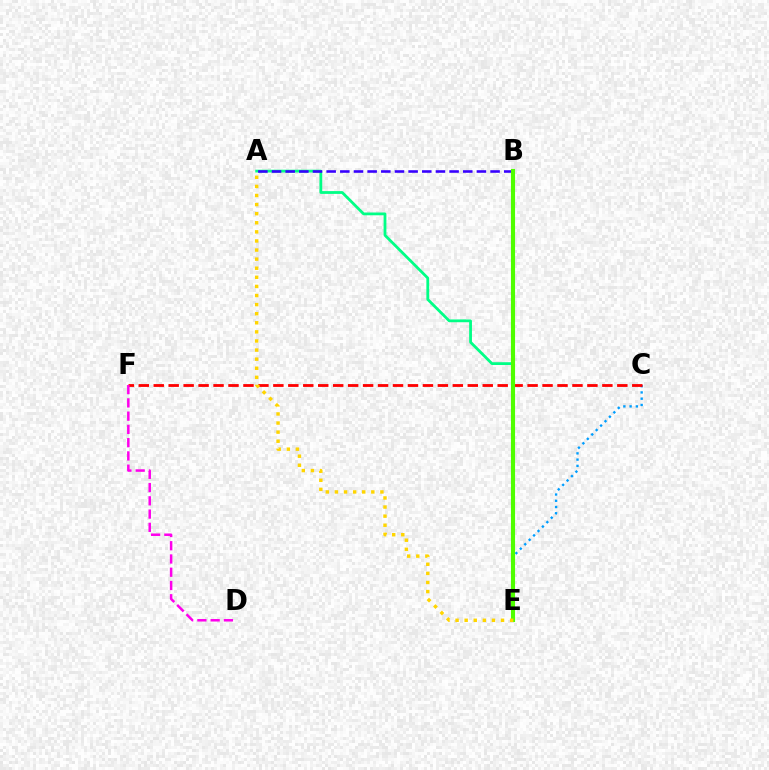{('C', 'E'): [{'color': '#009eff', 'line_style': 'dotted', 'thickness': 1.7}], ('A', 'E'): [{'color': '#00ff86', 'line_style': 'solid', 'thickness': 2.01}, {'color': '#ffd500', 'line_style': 'dotted', 'thickness': 2.47}], ('A', 'B'): [{'color': '#3700ff', 'line_style': 'dashed', 'thickness': 1.86}], ('C', 'F'): [{'color': '#ff0000', 'line_style': 'dashed', 'thickness': 2.03}], ('B', 'E'): [{'color': '#4fff00', 'line_style': 'solid', 'thickness': 2.97}], ('D', 'F'): [{'color': '#ff00ed', 'line_style': 'dashed', 'thickness': 1.8}]}